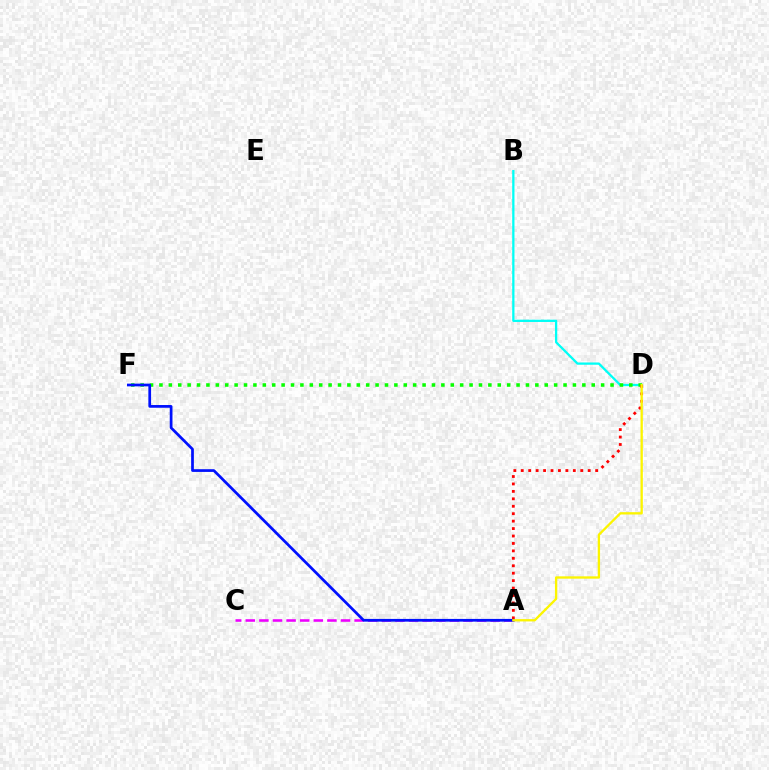{('A', 'C'): [{'color': '#ee00ff', 'line_style': 'dashed', 'thickness': 1.85}], ('B', 'D'): [{'color': '#00fff6', 'line_style': 'solid', 'thickness': 1.64}], ('D', 'F'): [{'color': '#08ff00', 'line_style': 'dotted', 'thickness': 2.55}], ('A', 'D'): [{'color': '#ff0000', 'line_style': 'dotted', 'thickness': 2.02}, {'color': '#fcf500', 'line_style': 'solid', 'thickness': 1.68}], ('A', 'F'): [{'color': '#0010ff', 'line_style': 'solid', 'thickness': 1.96}]}